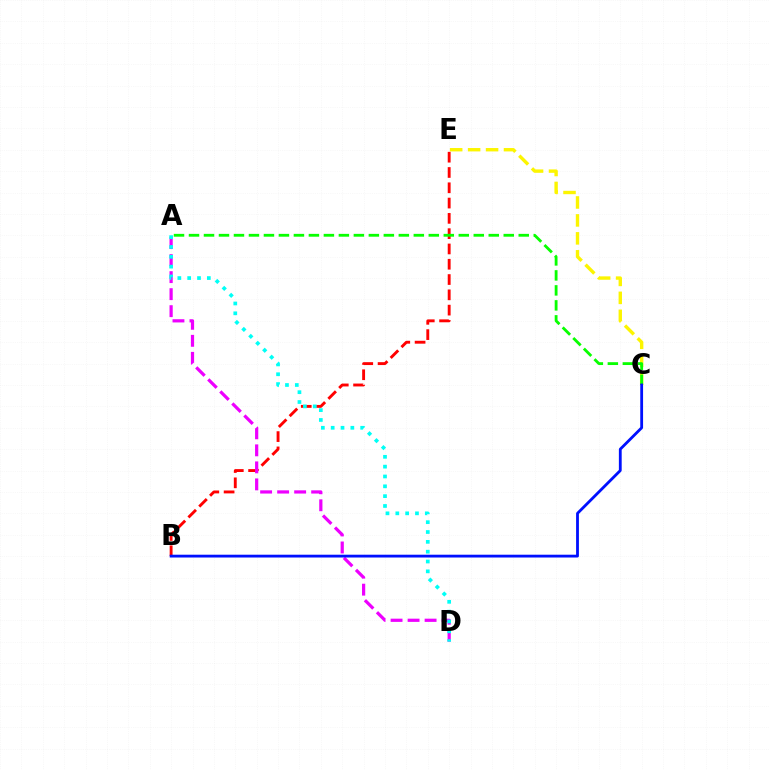{('C', 'E'): [{'color': '#fcf500', 'line_style': 'dashed', 'thickness': 2.44}], ('B', 'E'): [{'color': '#ff0000', 'line_style': 'dashed', 'thickness': 2.08}], ('A', 'D'): [{'color': '#ee00ff', 'line_style': 'dashed', 'thickness': 2.31}, {'color': '#00fff6', 'line_style': 'dotted', 'thickness': 2.67}], ('A', 'C'): [{'color': '#08ff00', 'line_style': 'dashed', 'thickness': 2.04}], ('B', 'C'): [{'color': '#0010ff', 'line_style': 'solid', 'thickness': 2.02}]}